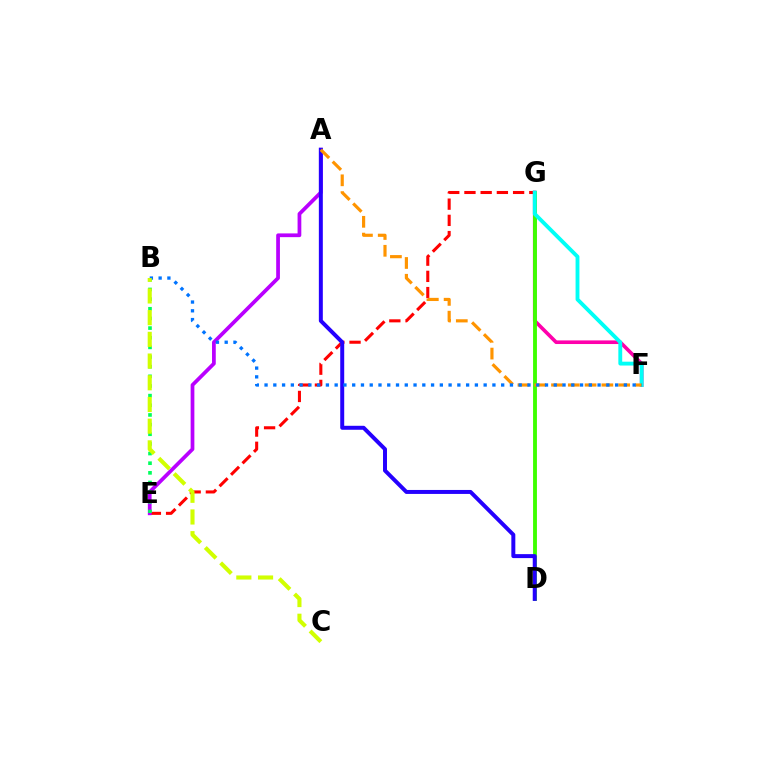{('E', 'G'): [{'color': '#ff0000', 'line_style': 'dashed', 'thickness': 2.2}], ('F', 'G'): [{'color': '#ff00ac', 'line_style': 'solid', 'thickness': 2.61}, {'color': '#00fff6', 'line_style': 'solid', 'thickness': 2.78}], ('D', 'G'): [{'color': '#3dff00', 'line_style': 'solid', 'thickness': 2.78}], ('A', 'E'): [{'color': '#b900ff', 'line_style': 'solid', 'thickness': 2.69}], ('A', 'D'): [{'color': '#2500ff', 'line_style': 'solid', 'thickness': 2.86}], ('B', 'E'): [{'color': '#00ff5c', 'line_style': 'dotted', 'thickness': 2.62}], ('A', 'F'): [{'color': '#ff9400', 'line_style': 'dashed', 'thickness': 2.28}], ('B', 'F'): [{'color': '#0074ff', 'line_style': 'dotted', 'thickness': 2.38}], ('B', 'C'): [{'color': '#d1ff00', 'line_style': 'dashed', 'thickness': 2.95}]}